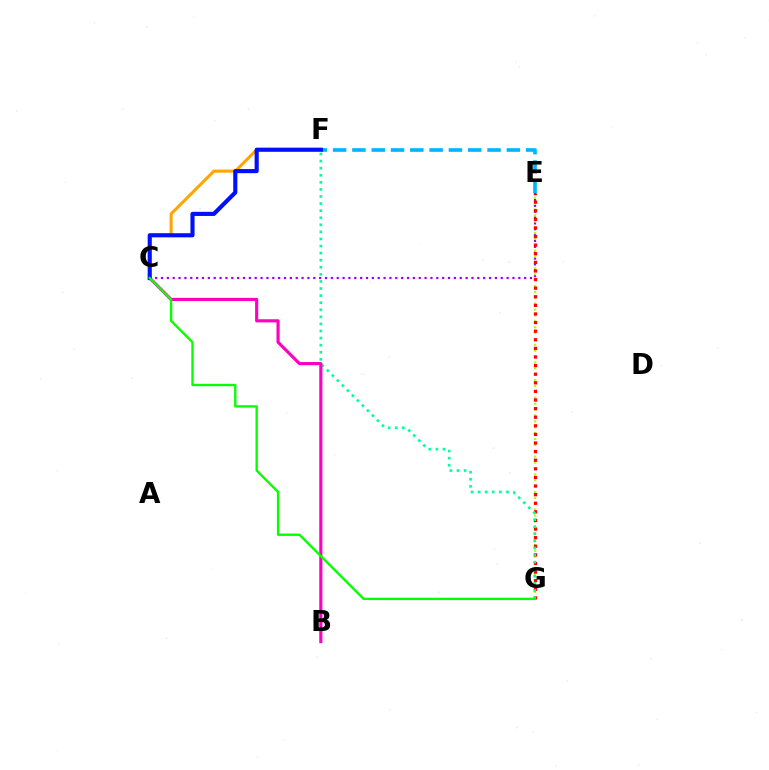{('E', 'F'): [{'color': '#00b5ff', 'line_style': 'dashed', 'thickness': 2.62}], ('C', 'E'): [{'color': '#9b00ff', 'line_style': 'dotted', 'thickness': 1.59}], ('E', 'G'): [{'color': '#b3ff00', 'line_style': 'dotted', 'thickness': 1.6}, {'color': '#ff0000', 'line_style': 'dotted', 'thickness': 2.34}], ('C', 'F'): [{'color': '#ffa500', 'line_style': 'solid', 'thickness': 2.19}, {'color': '#0010ff', 'line_style': 'solid', 'thickness': 2.97}], ('F', 'G'): [{'color': '#00ff9d', 'line_style': 'dotted', 'thickness': 1.92}], ('B', 'C'): [{'color': '#ff00bd', 'line_style': 'solid', 'thickness': 2.26}], ('C', 'G'): [{'color': '#08ff00', 'line_style': 'solid', 'thickness': 1.7}]}